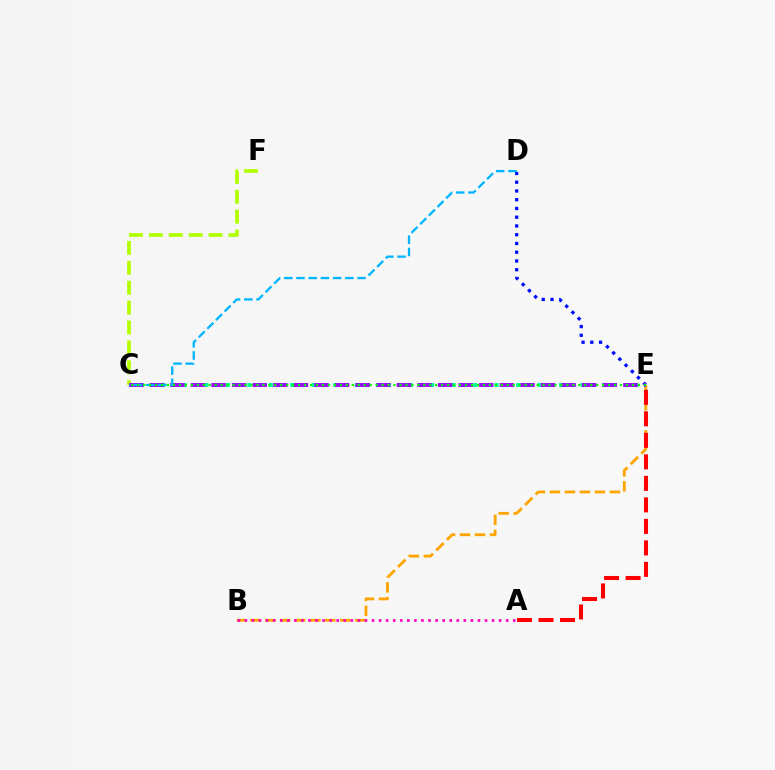{('C', 'E'): [{'color': '#00ff9d', 'line_style': 'dotted', 'thickness': 2.92}, {'color': '#9b00ff', 'line_style': 'dashed', 'thickness': 2.8}, {'color': '#08ff00', 'line_style': 'dotted', 'thickness': 1.62}], ('B', 'E'): [{'color': '#ffa500', 'line_style': 'dashed', 'thickness': 2.04}], ('D', 'E'): [{'color': '#0010ff', 'line_style': 'dotted', 'thickness': 2.38}], ('C', 'F'): [{'color': '#b3ff00', 'line_style': 'dashed', 'thickness': 2.7}], ('A', 'B'): [{'color': '#ff00bd', 'line_style': 'dotted', 'thickness': 1.92}], ('C', 'D'): [{'color': '#00b5ff', 'line_style': 'dashed', 'thickness': 1.66}], ('A', 'E'): [{'color': '#ff0000', 'line_style': 'dashed', 'thickness': 2.92}]}